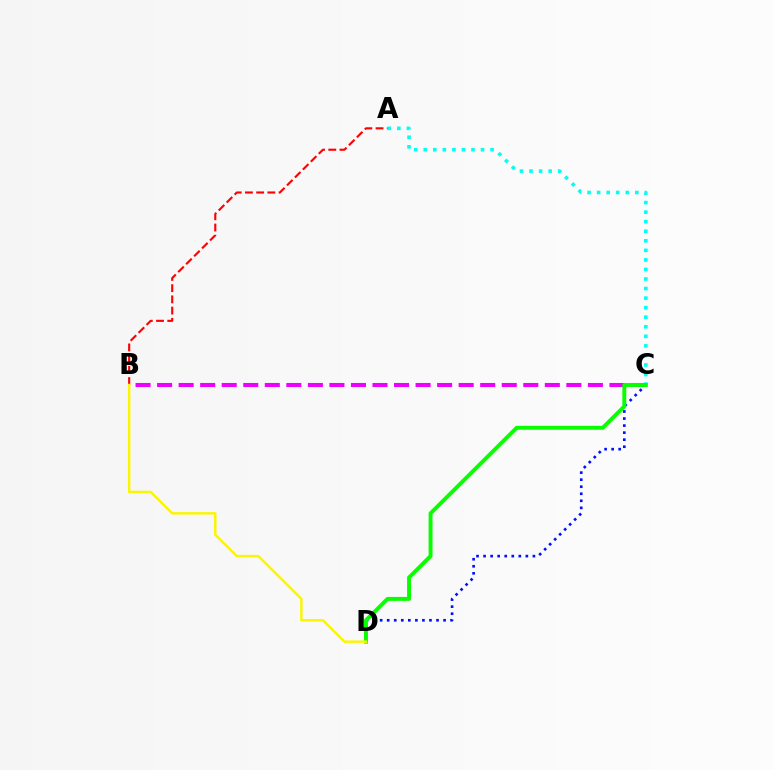{('A', 'C'): [{'color': '#00fff6', 'line_style': 'dotted', 'thickness': 2.6}], ('A', 'B'): [{'color': '#ff0000', 'line_style': 'dashed', 'thickness': 1.52}], ('B', 'C'): [{'color': '#ee00ff', 'line_style': 'dashed', 'thickness': 2.93}], ('C', 'D'): [{'color': '#0010ff', 'line_style': 'dotted', 'thickness': 1.91}, {'color': '#08ff00', 'line_style': 'solid', 'thickness': 2.83}], ('B', 'D'): [{'color': '#fcf500', 'line_style': 'solid', 'thickness': 1.76}]}